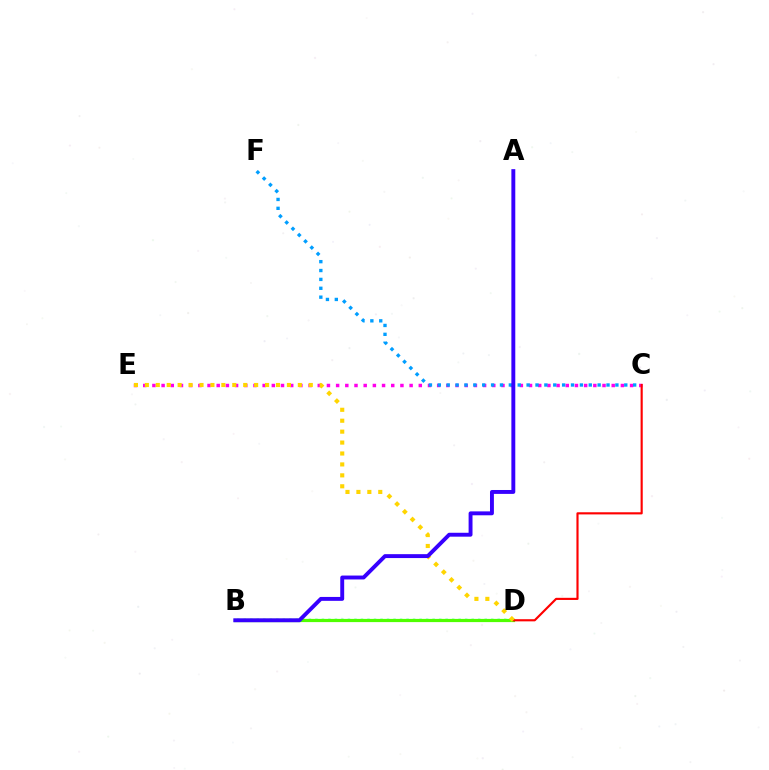{('B', 'D'): [{'color': '#00ff86', 'line_style': 'dotted', 'thickness': 1.77}, {'color': '#4fff00', 'line_style': 'solid', 'thickness': 2.31}], ('C', 'E'): [{'color': '#ff00ed', 'line_style': 'dotted', 'thickness': 2.5}], ('C', 'F'): [{'color': '#009eff', 'line_style': 'dotted', 'thickness': 2.41}], ('C', 'D'): [{'color': '#ff0000', 'line_style': 'solid', 'thickness': 1.55}], ('D', 'E'): [{'color': '#ffd500', 'line_style': 'dotted', 'thickness': 2.97}], ('A', 'B'): [{'color': '#3700ff', 'line_style': 'solid', 'thickness': 2.81}]}